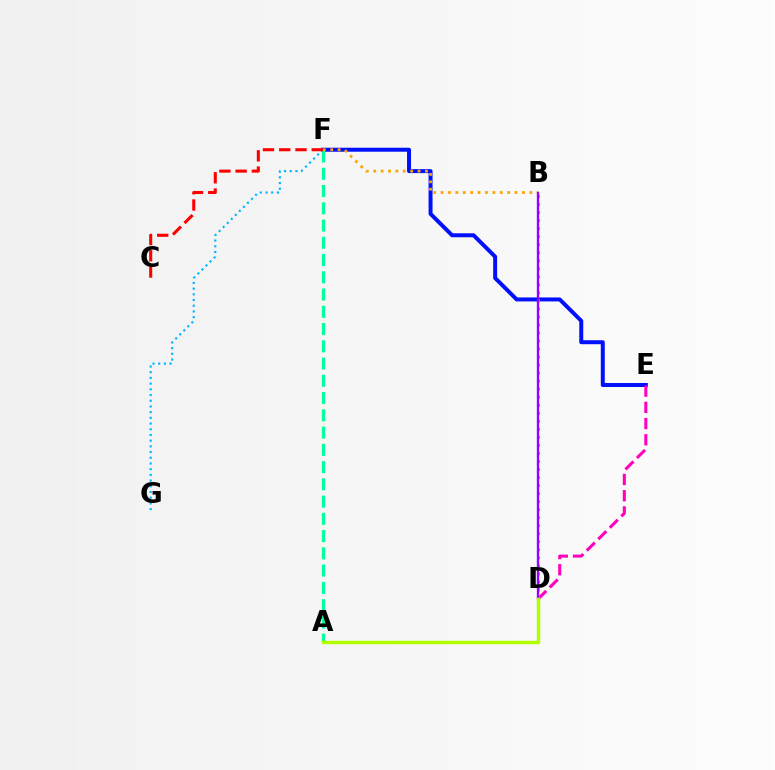{('E', 'F'): [{'color': '#0010ff', 'line_style': 'solid', 'thickness': 2.86}], ('F', 'G'): [{'color': '#00b5ff', 'line_style': 'dotted', 'thickness': 1.55}], ('A', 'F'): [{'color': '#00ff9d', 'line_style': 'dashed', 'thickness': 2.34}], ('D', 'E'): [{'color': '#ff00bd', 'line_style': 'dashed', 'thickness': 2.2}], ('B', 'F'): [{'color': '#ffa500', 'line_style': 'dotted', 'thickness': 2.01}], ('B', 'D'): [{'color': '#08ff00', 'line_style': 'dotted', 'thickness': 2.18}, {'color': '#9b00ff', 'line_style': 'solid', 'thickness': 1.7}], ('C', 'F'): [{'color': '#ff0000', 'line_style': 'dashed', 'thickness': 2.21}], ('A', 'D'): [{'color': '#b3ff00', 'line_style': 'solid', 'thickness': 2.49}]}